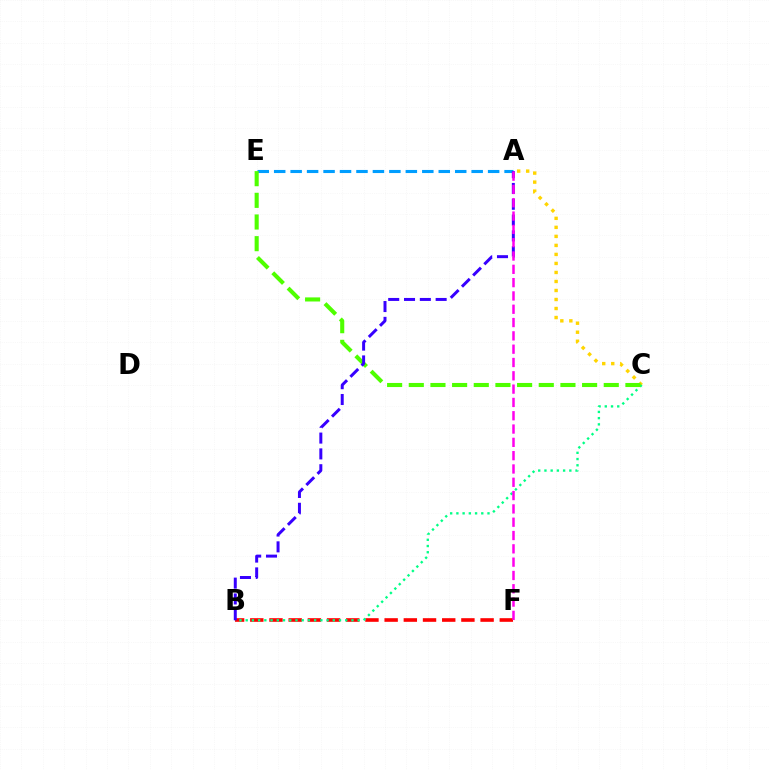{('A', 'C'): [{'color': '#ffd500', 'line_style': 'dotted', 'thickness': 2.45}], ('B', 'F'): [{'color': '#ff0000', 'line_style': 'dashed', 'thickness': 2.61}], ('B', 'C'): [{'color': '#00ff86', 'line_style': 'dotted', 'thickness': 1.69}], ('A', 'E'): [{'color': '#009eff', 'line_style': 'dashed', 'thickness': 2.24}], ('C', 'E'): [{'color': '#4fff00', 'line_style': 'dashed', 'thickness': 2.94}], ('A', 'B'): [{'color': '#3700ff', 'line_style': 'dashed', 'thickness': 2.15}], ('A', 'F'): [{'color': '#ff00ed', 'line_style': 'dashed', 'thickness': 1.81}]}